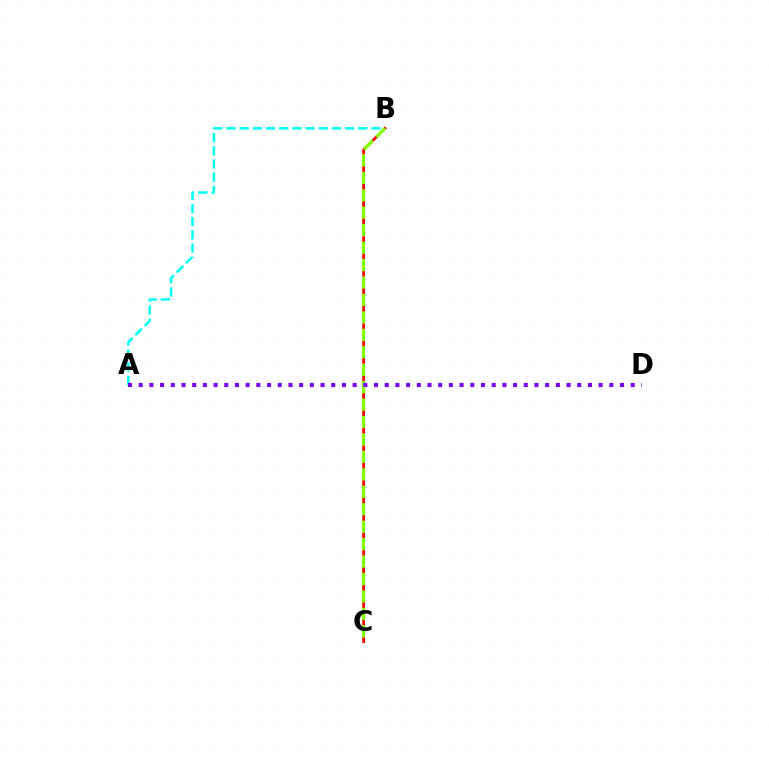{('A', 'B'): [{'color': '#00fff6', 'line_style': 'dashed', 'thickness': 1.79}], ('B', 'C'): [{'color': '#ff0000', 'line_style': 'solid', 'thickness': 1.96}, {'color': '#84ff00', 'line_style': 'dashed', 'thickness': 2.37}], ('A', 'D'): [{'color': '#7200ff', 'line_style': 'dotted', 'thickness': 2.91}]}